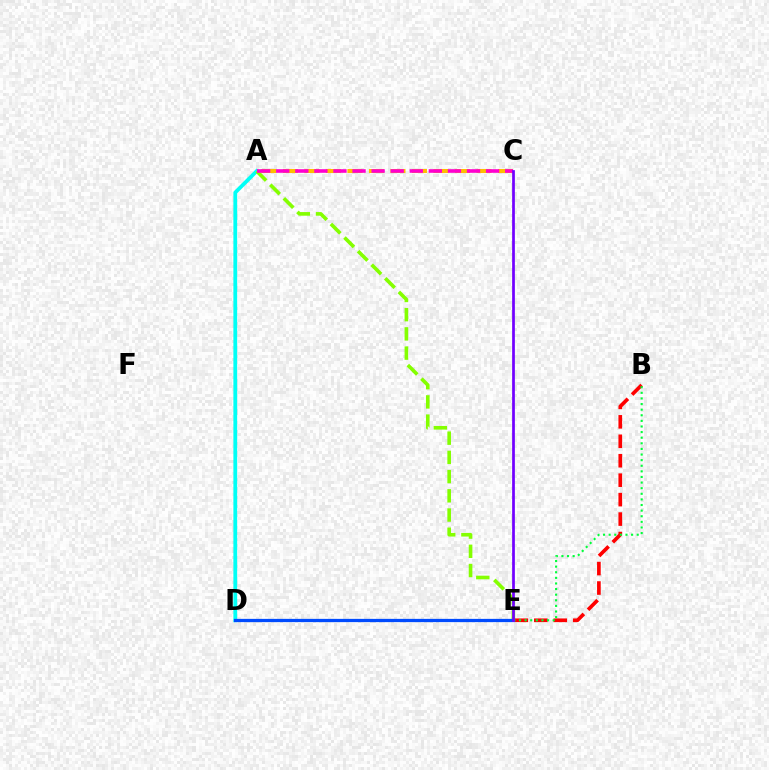{('A', 'D'): [{'color': '#00fff6', 'line_style': 'solid', 'thickness': 2.72}], ('A', 'E'): [{'color': '#84ff00', 'line_style': 'dashed', 'thickness': 2.61}], ('B', 'E'): [{'color': '#ff0000', 'line_style': 'dashed', 'thickness': 2.64}, {'color': '#00ff39', 'line_style': 'dotted', 'thickness': 1.52}], ('A', 'C'): [{'color': '#ffbd00', 'line_style': 'dashed', 'thickness': 2.92}, {'color': '#ff00cf', 'line_style': 'dashed', 'thickness': 2.59}], ('D', 'E'): [{'color': '#004bff', 'line_style': 'solid', 'thickness': 2.35}], ('C', 'E'): [{'color': '#7200ff', 'line_style': 'solid', 'thickness': 1.96}]}